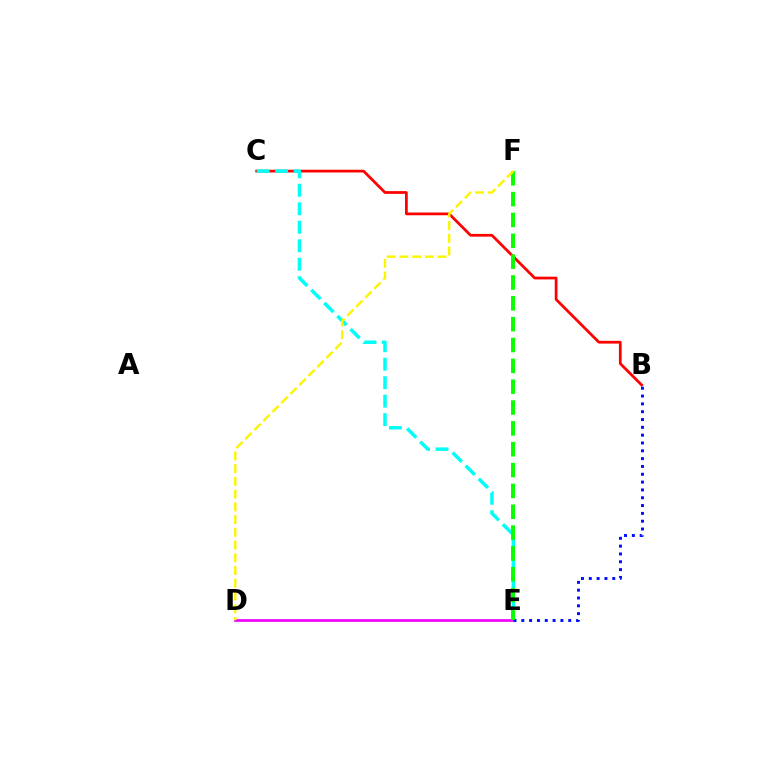{('B', 'C'): [{'color': '#ff0000', 'line_style': 'solid', 'thickness': 1.97}], ('D', 'E'): [{'color': '#ee00ff', 'line_style': 'solid', 'thickness': 1.95}], ('C', 'E'): [{'color': '#00fff6', 'line_style': 'dashed', 'thickness': 2.51}], ('B', 'E'): [{'color': '#0010ff', 'line_style': 'dotted', 'thickness': 2.13}], ('E', 'F'): [{'color': '#08ff00', 'line_style': 'dashed', 'thickness': 2.83}], ('D', 'F'): [{'color': '#fcf500', 'line_style': 'dashed', 'thickness': 1.73}]}